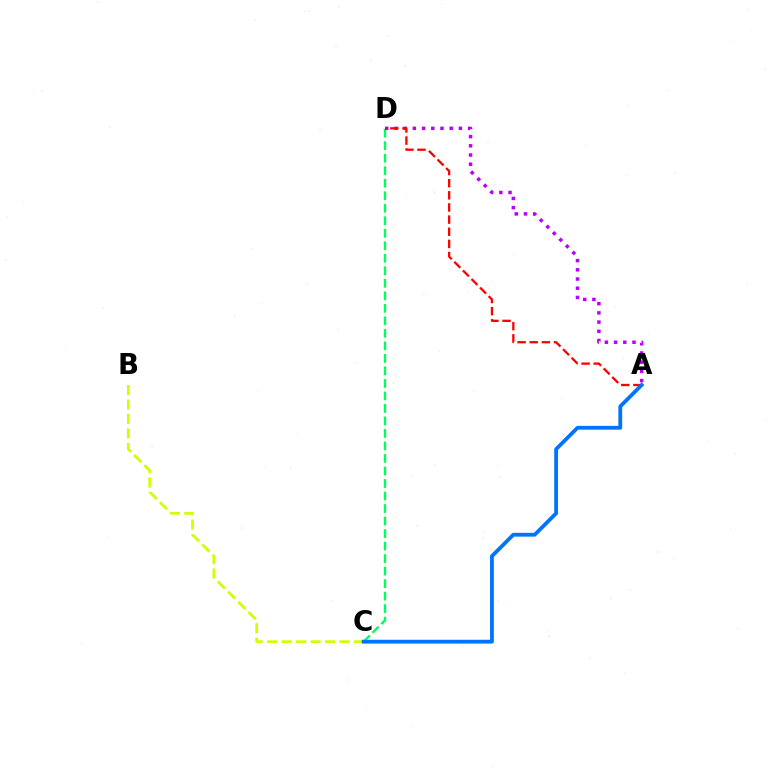{('C', 'D'): [{'color': '#00ff5c', 'line_style': 'dashed', 'thickness': 1.7}], ('B', 'C'): [{'color': '#d1ff00', 'line_style': 'dashed', 'thickness': 1.97}], ('A', 'D'): [{'color': '#b900ff', 'line_style': 'dotted', 'thickness': 2.5}, {'color': '#ff0000', 'line_style': 'dashed', 'thickness': 1.65}], ('A', 'C'): [{'color': '#0074ff', 'line_style': 'solid', 'thickness': 2.74}]}